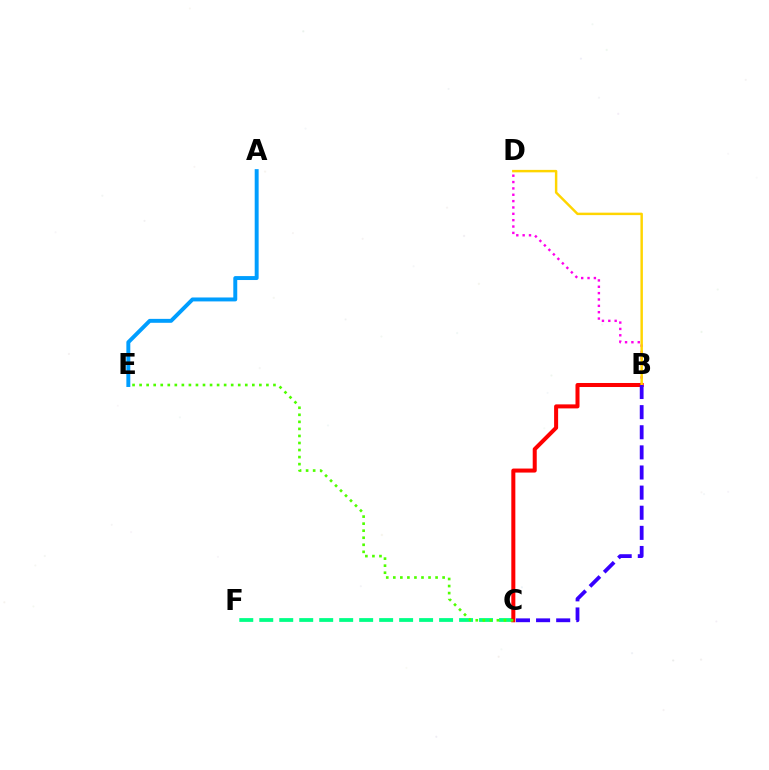{('B', 'D'): [{'color': '#ff00ed', 'line_style': 'dotted', 'thickness': 1.73}, {'color': '#ffd500', 'line_style': 'solid', 'thickness': 1.77}], ('C', 'F'): [{'color': '#00ff86', 'line_style': 'dashed', 'thickness': 2.71}], ('B', 'C'): [{'color': '#ff0000', 'line_style': 'solid', 'thickness': 2.9}, {'color': '#3700ff', 'line_style': 'dashed', 'thickness': 2.73}], ('C', 'E'): [{'color': '#4fff00', 'line_style': 'dotted', 'thickness': 1.91}], ('A', 'E'): [{'color': '#009eff', 'line_style': 'solid', 'thickness': 2.83}]}